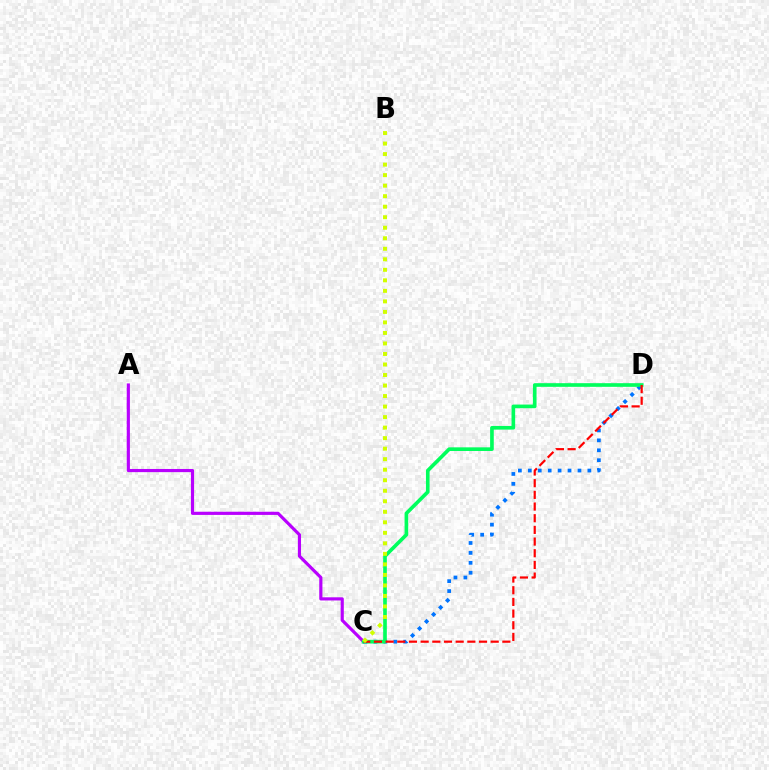{('A', 'C'): [{'color': '#b900ff', 'line_style': 'solid', 'thickness': 2.27}], ('C', 'D'): [{'color': '#0074ff', 'line_style': 'dotted', 'thickness': 2.7}, {'color': '#00ff5c', 'line_style': 'solid', 'thickness': 2.63}, {'color': '#ff0000', 'line_style': 'dashed', 'thickness': 1.59}], ('B', 'C'): [{'color': '#d1ff00', 'line_style': 'dotted', 'thickness': 2.86}]}